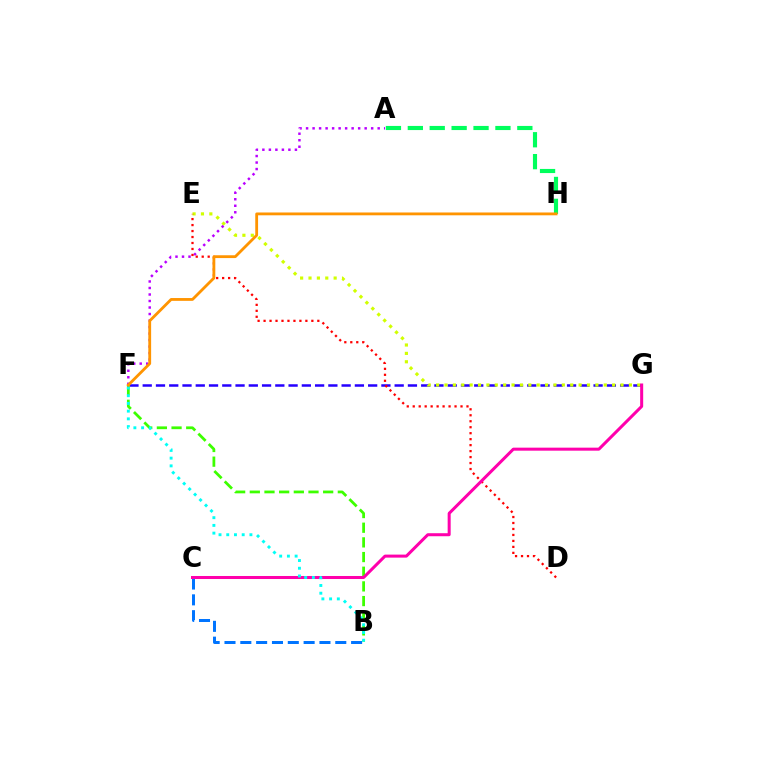{('F', 'G'): [{'color': '#2500ff', 'line_style': 'dashed', 'thickness': 1.8}], ('A', 'H'): [{'color': '#00ff5c', 'line_style': 'dashed', 'thickness': 2.98}], ('E', 'G'): [{'color': '#d1ff00', 'line_style': 'dotted', 'thickness': 2.28}], ('A', 'F'): [{'color': '#b900ff', 'line_style': 'dotted', 'thickness': 1.77}], ('B', 'F'): [{'color': '#3dff00', 'line_style': 'dashed', 'thickness': 1.99}, {'color': '#00fff6', 'line_style': 'dotted', 'thickness': 2.1}], ('B', 'C'): [{'color': '#0074ff', 'line_style': 'dashed', 'thickness': 2.15}], ('D', 'E'): [{'color': '#ff0000', 'line_style': 'dotted', 'thickness': 1.62}], ('C', 'G'): [{'color': '#ff00ac', 'line_style': 'solid', 'thickness': 2.18}], ('F', 'H'): [{'color': '#ff9400', 'line_style': 'solid', 'thickness': 2.03}]}